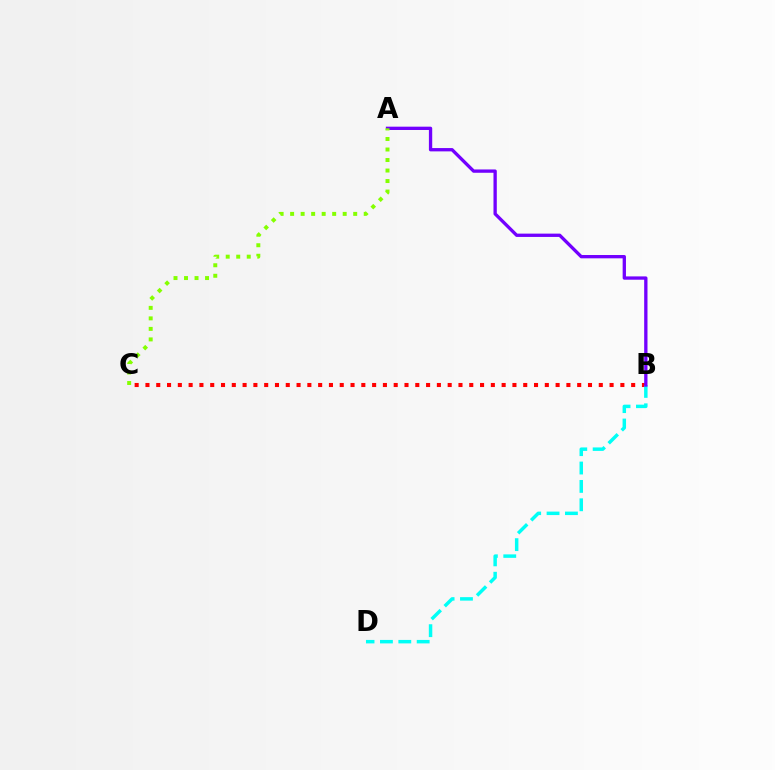{('B', 'C'): [{'color': '#ff0000', 'line_style': 'dotted', 'thickness': 2.93}], ('B', 'D'): [{'color': '#00fff6', 'line_style': 'dashed', 'thickness': 2.5}], ('A', 'B'): [{'color': '#7200ff', 'line_style': 'solid', 'thickness': 2.39}], ('A', 'C'): [{'color': '#84ff00', 'line_style': 'dotted', 'thickness': 2.86}]}